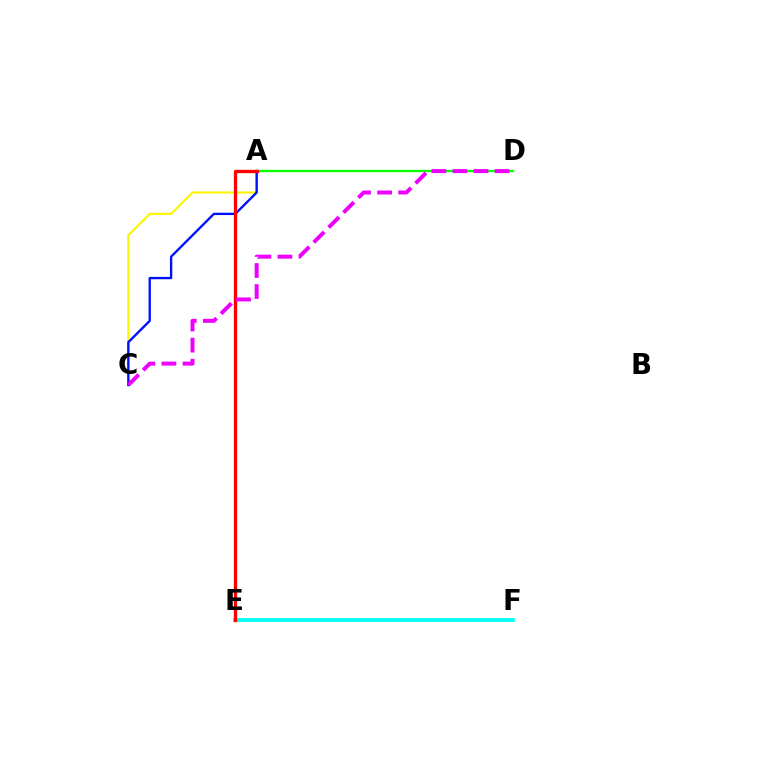{('E', 'F'): [{'color': '#00fff6', 'line_style': 'solid', 'thickness': 2.69}], ('A', 'C'): [{'color': '#fcf500', 'line_style': 'solid', 'thickness': 1.55}, {'color': '#0010ff', 'line_style': 'solid', 'thickness': 1.68}], ('A', 'D'): [{'color': '#08ff00', 'line_style': 'solid', 'thickness': 1.68}], ('A', 'E'): [{'color': '#ff0000', 'line_style': 'solid', 'thickness': 2.39}], ('C', 'D'): [{'color': '#ee00ff', 'line_style': 'dashed', 'thickness': 2.86}]}